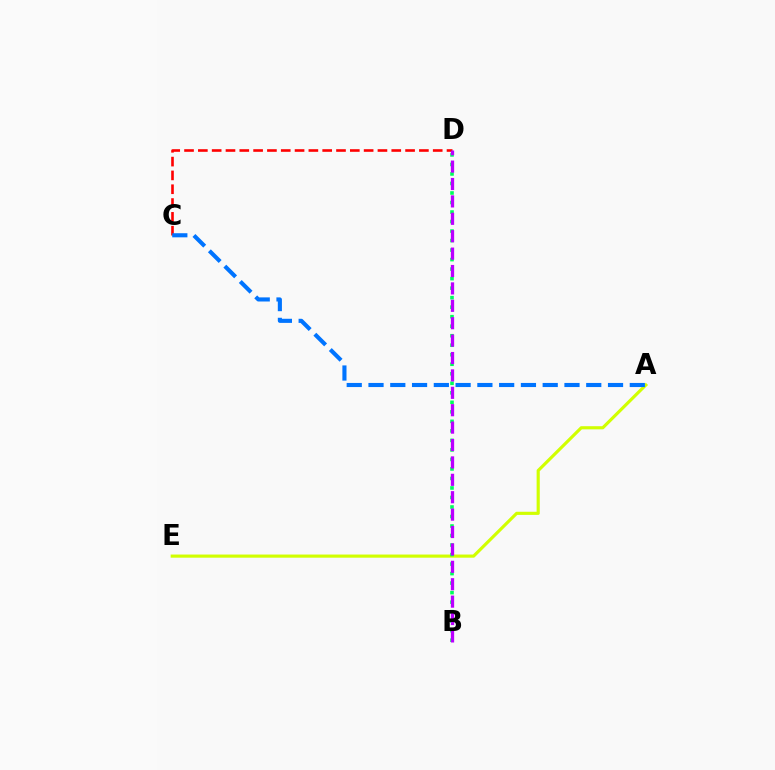{('C', 'D'): [{'color': '#ff0000', 'line_style': 'dashed', 'thickness': 1.88}], ('A', 'E'): [{'color': '#d1ff00', 'line_style': 'solid', 'thickness': 2.27}], ('A', 'C'): [{'color': '#0074ff', 'line_style': 'dashed', 'thickness': 2.96}], ('B', 'D'): [{'color': '#00ff5c', 'line_style': 'dotted', 'thickness': 2.59}, {'color': '#b900ff', 'line_style': 'dashed', 'thickness': 2.36}]}